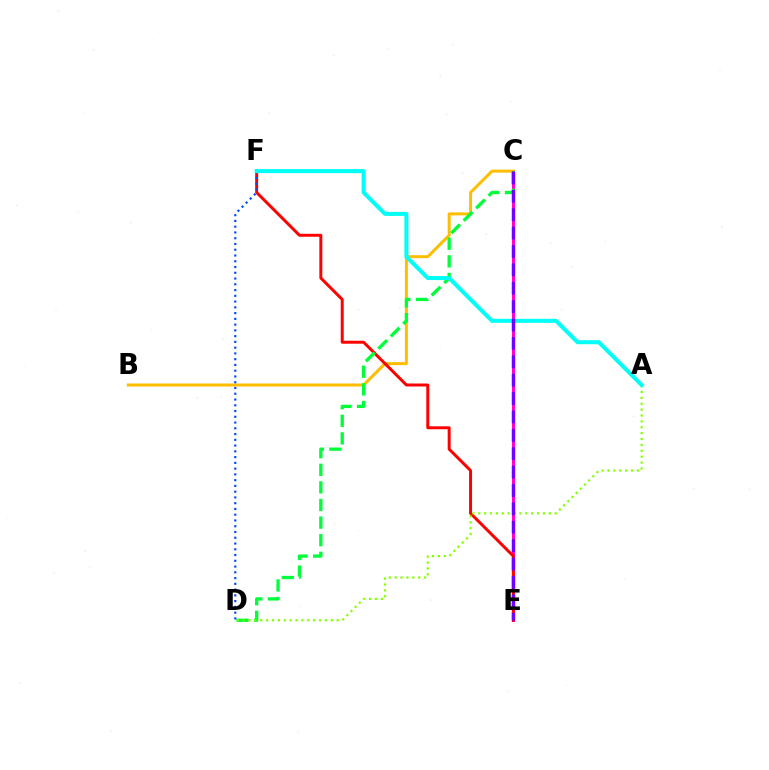{('C', 'E'): [{'color': '#ff00cf', 'line_style': 'solid', 'thickness': 2.14}, {'color': '#7200ff', 'line_style': 'dashed', 'thickness': 2.5}], ('B', 'C'): [{'color': '#ffbd00', 'line_style': 'solid', 'thickness': 2.15}], ('E', 'F'): [{'color': '#ff0000', 'line_style': 'solid', 'thickness': 2.14}], ('C', 'D'): [{'color': '#00ff39', 'line_style': 'dashed', 'thickness': 2.39}], ('A', 'D'): [{'color': '#84ff00', 'line_style': 'dotted', 'thickness': 1.6}], ('D', 'F'): [{'color': '#004bff', 'line_style': 'dotted', 'thickness': 1.57}], ('A', 'F'): [{'color': '#00fff6', 'line_style': 'solid', 'thickness': 2.89}]}